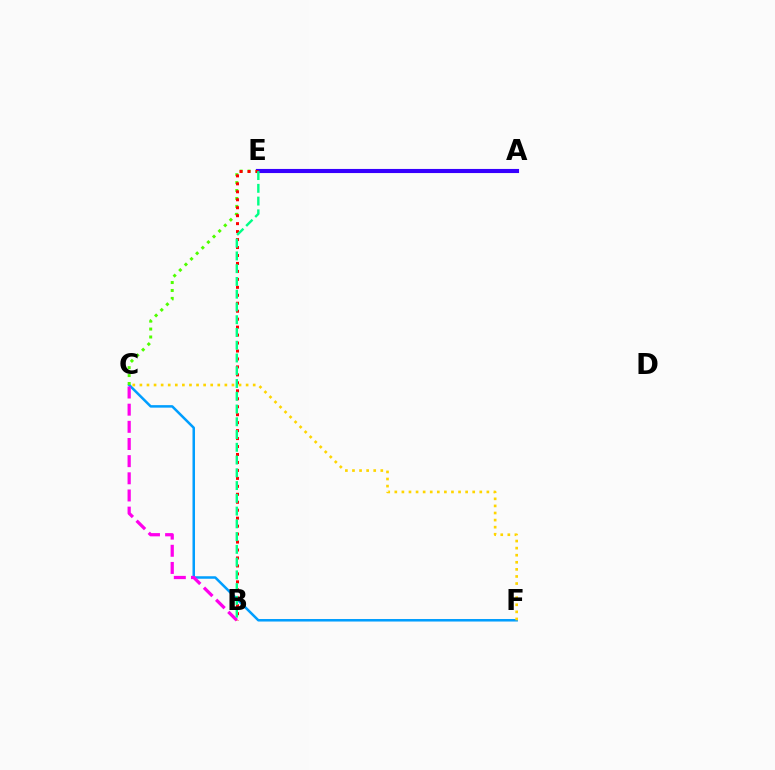{('C', 'F'): [{'color': '#009eff', 'line_style': 'solid', 'thickness': 1.81}, {'color': '#ffd500', 'line_style': 'dotted', 'thickness': 1.92}], ('B', 'C'): [{'color': '#ff00ed', 'line_style': 'dashed', 'thickness': 2.33}], ('C', 'E'): [{'color': '#4fff00', 'line_style': 'dotted', 'thickness': 2.15}], ('A', 'E'): [{'color': '#3700ff', 'line_style': 'solid', 'thickness': 2.96}], ('B', 'E'): [{'color': '#ff0000', 'line_style': 'dotted', 'thickness': 2.16}, {'color': '#00ff86', 'line_style': 'dashed', 'thickness': 1.73}]}